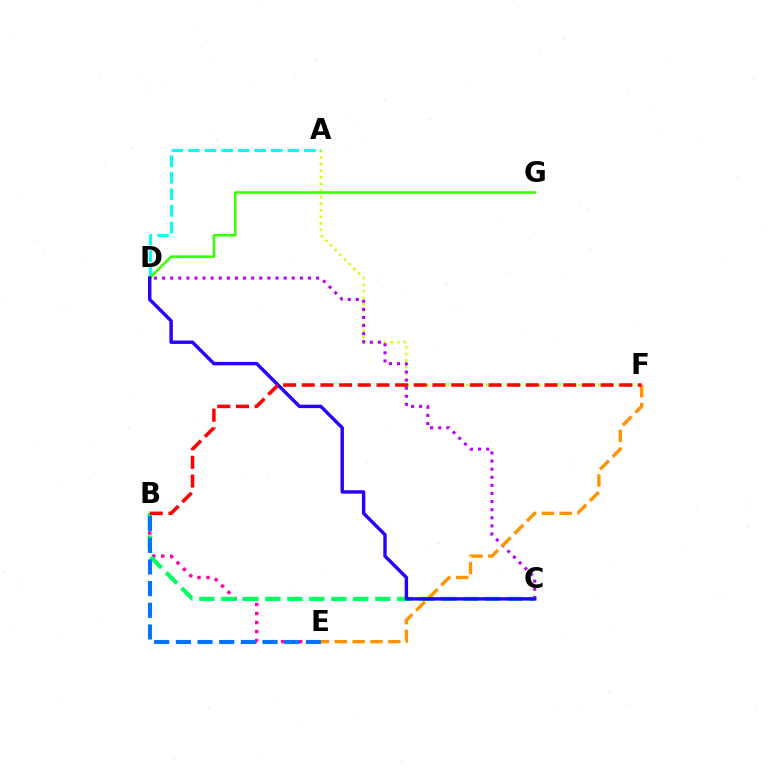{('B', 'E'): [{'color': '#ff00ac', 'line_style': 'dotted', 'thickness': 2.45}, {'color': '#0074ff', 'line_style': 'dashed', 'thickness': 2.95}], ('A', 'F'): [{'color': '#d1ff00', 'line_style': 'dotted', 'thickness': 1.79}], ('C', 'D'): [{'color': '#b900ff', 'line_style': 'dotted', 'thickness': 2.2}, {'color': '#2500ff', 'line_style': 'solid', 'thickness': 2.46}], ('B', 'C'): [{'color': '#00ff5c', 'line_style': 'dashed', 'thickness': 2.99}], ('A', 'D'): [{'color': '#00fff6', 'line_style': 'dashed', 'thickness': 2.25}], ('E', 'F'): [{'color': '#ff9400', 'line_style': 'dashed', 'thickness': 2.42}], ('D', 'G'): [{'color': '#3dff00', 'line_style': 'solid', 'thickness': 1.88}], ('B', 'F'): [{'color': '#ff0000', 'line_style': 'dashed', 'thickness': 2.54}]}